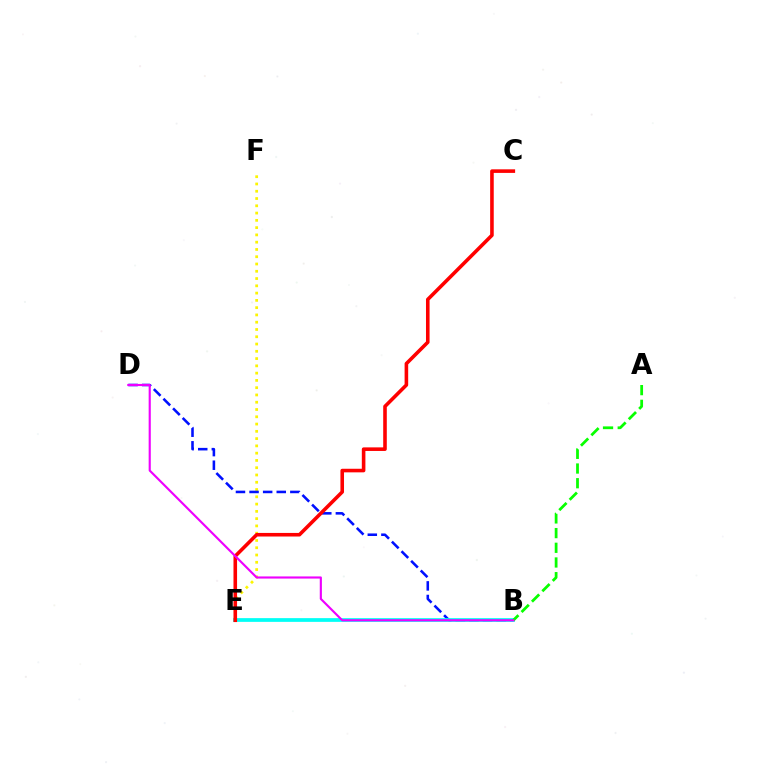{('E', 'F'): [{'color': '#fcf500', 'line_style': 'dotted', 'thickness': 1.98}], ('B', 'D'): [{'color': '#0010ff', 'line_style': 'dashed', 'thickness': 1.85}, {'color': '#ee00ff', 'line_style': 'solid', 'thickness': 1.54}], ('B', 'E'): [{'color': '#00fff6', 'line_style': 'solid', 'thickness': 2.69}], ('C', 'E'): [{'color': '#ff0000', 'line_style': 'solid', 'thickness': 2.58}], ('A', 'B'): [{'color': '#08ff00', 'line_style': 'dashed', 'thickness': 2.0}]}